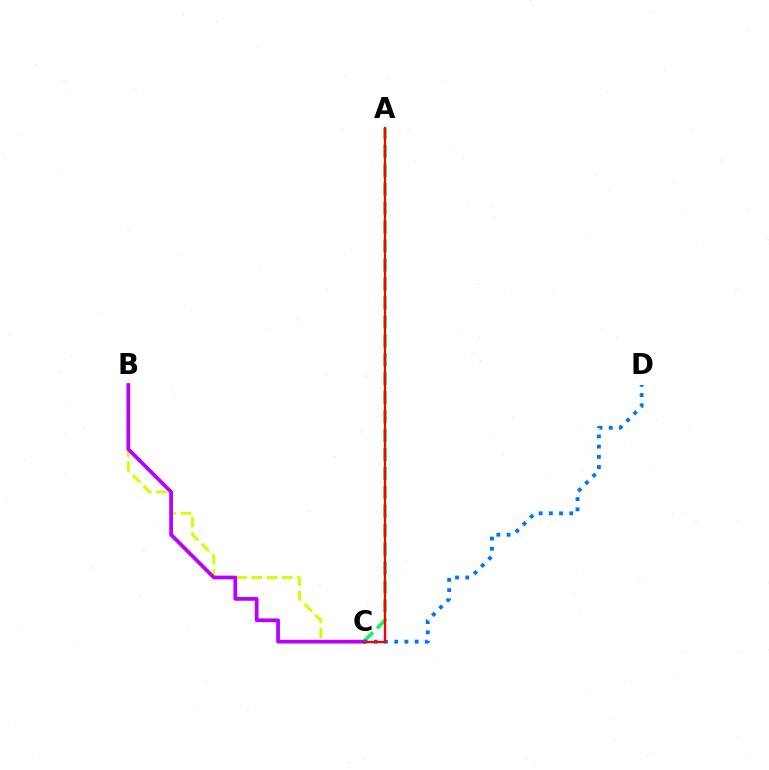{('A', 'C'): [{'color': '#00ff5c', 'line_style': 'dashed', 'thickness': 2.57}, {'color': '#ff0000', 'line_style': 'solid', 'thickness': 1.68}], ('B', 'C'): [{'color': '#d1ff00', 'line_style': 'dashed', 'thickness': 2.08}, {'color': '#b900ff', 'line_style': 'solid', 'thickness': 2.7}], ('C', 'D'): [{'color': '#0074ff', 'line_style': 'dotted', 'thickness': 2.78}]}